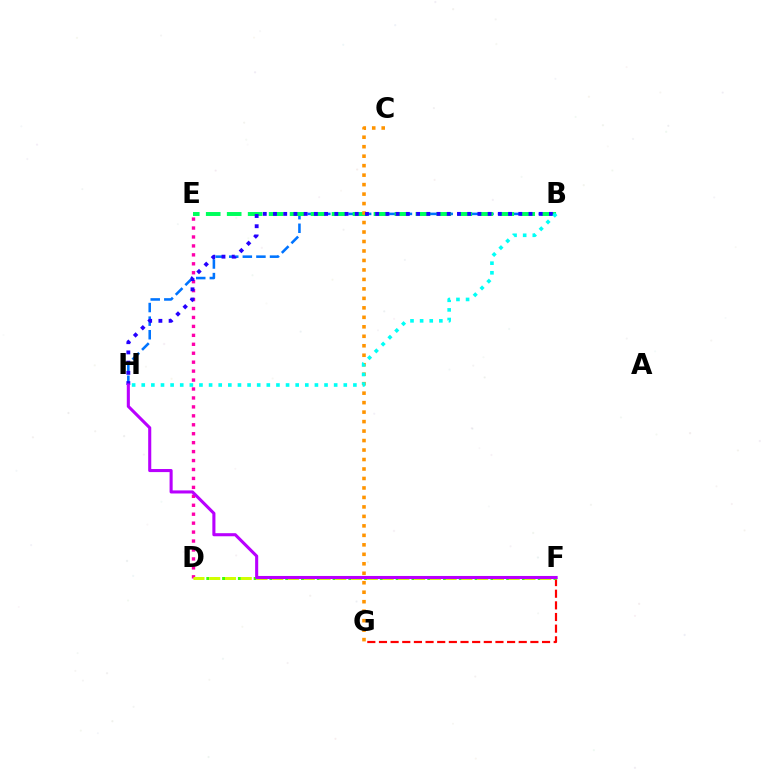{('B', 'H'): [{'color': '#0074ff', 'line_style': 'dashed', 'thickness': 1.85}, {'color': '#2500ff', 'line_style': 'dotted', 'thickness': 2.78}, {'color': '#00fff6', 'line_style': 'dotted', 'thickness': 2.61}], ('B', 'E'): [{'color': '#00ff5c', 'line_style': 'dashed', 'thickness': 2.85}], ('F', 'G'): [{'color': '#ff0000', 'line_style': 'dashed', 'thickness': 1.58}], ('C', 'G'): [{'color': '#ff9400', 'line_style': 'dotted', 'thickness': 2.58}], ('D', 'E'): [{'color': '#ff00ac', 'line_style': 'dotted', 'thickness': 2.43}], ('D', 'F'): [{'color': '#3dff00', 'line_style': 'dotted', 'thickness': 2.14}, {'color': '#d1ff00', 'line_style': 'dashed', 'thickness': 2.14}], ('F', 'H'): [{'color': '#b900ff', 'line_style': 'solid', 'thickness': 2.22}]}